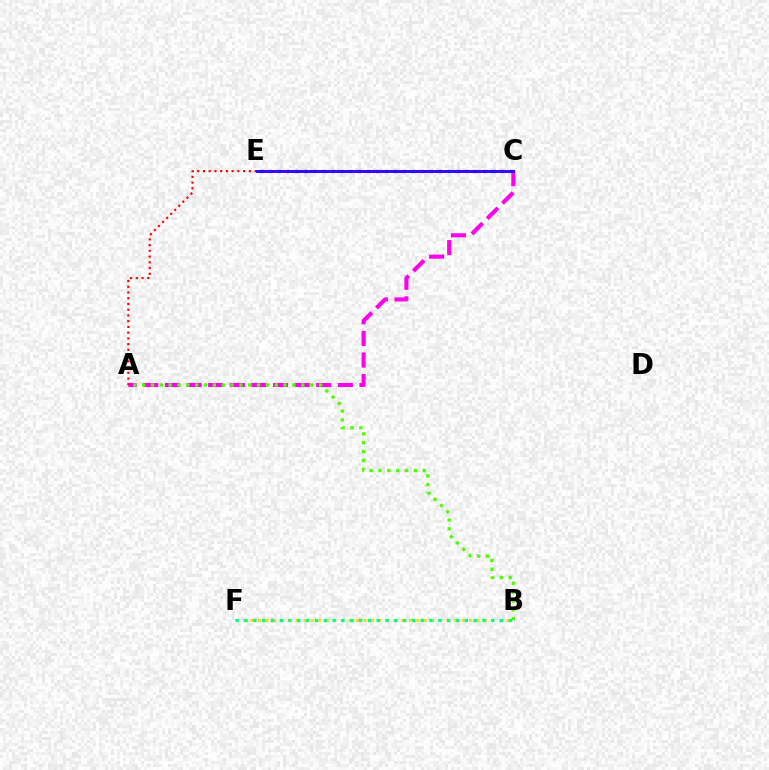{('A', 'C'): [{'color': '#ff00ed', 'line_style': 'dashed', 'thickness': 2.94}], ('B', 'F'): [{'color': '#ffd500', 'line_style': 'dotted', 'thickness': 2.05}, {'color': '#00ff86', 'line_style': 'dotted', 'thickness': 2.39}], ('A', 'E'): [{'color': '#ff0000', 'line_style': 'dotted', 'thickness': 1.56}], ('C', 'E'): [{'color': '#009eff', 'line_style': 'dotted', 'thickness': 2.43}, {'color': '#3700ff', 'line_style': 'solid', 'thickness': 2.09}], ('A', 'B'): [{'color': '#4fff00', 'line_style': 'dotted', 'thickness': 2.4}]}